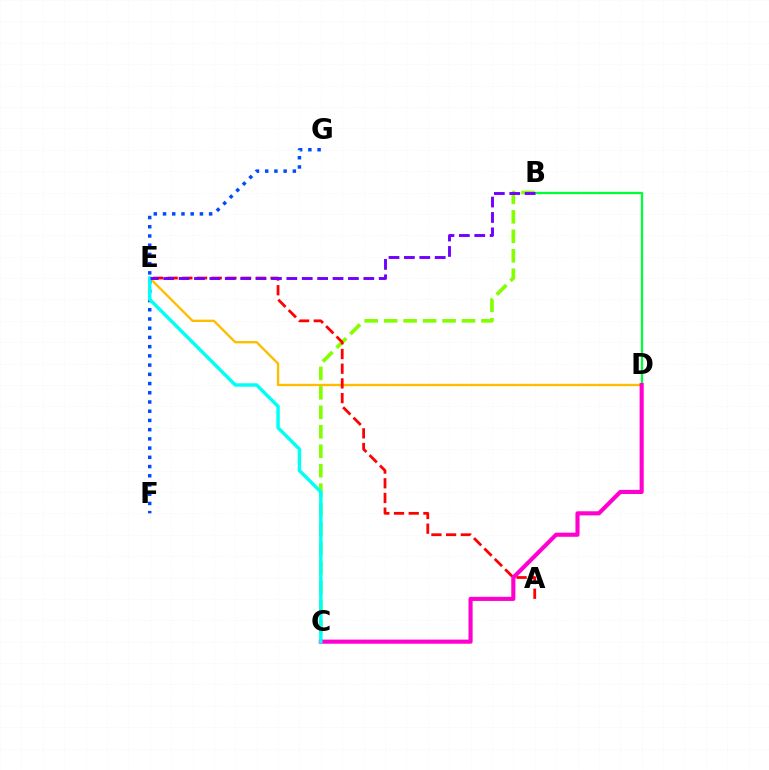{('B', 'C'): [{'color': '#84ff00', 'line_style': 'dashed', 'thickness': 2.64}], ('D', 'E'): [{'color': '#ffbd00', 'line_style': 'solid', 'thickness': 1.7}], ('A', 'E'): [{'color': '#ff0000', 'line_style': 'dashed', 'thickness': 2.0}], ('B', 'D'): [{'color': '#00ff39', 'line_style': 'solid', 'thickness': 1.65}], ('F', 'G'): [{'color': '#004bff', 'line_style': 'dotted', 'thickness': 2.51}], ('C', 'D'): [{'color': '#ff00cf', 'line_style': 'solid', 'thickness': 2.96}], ('C', 'E'): [{'color': '#00fff6', 'line_style': 'solid', 'thickness': 2.47}], ('B', 'E'): [{'color': '#7200ff', 'line_style': 'dashed', 'thickness': 2.09}]}